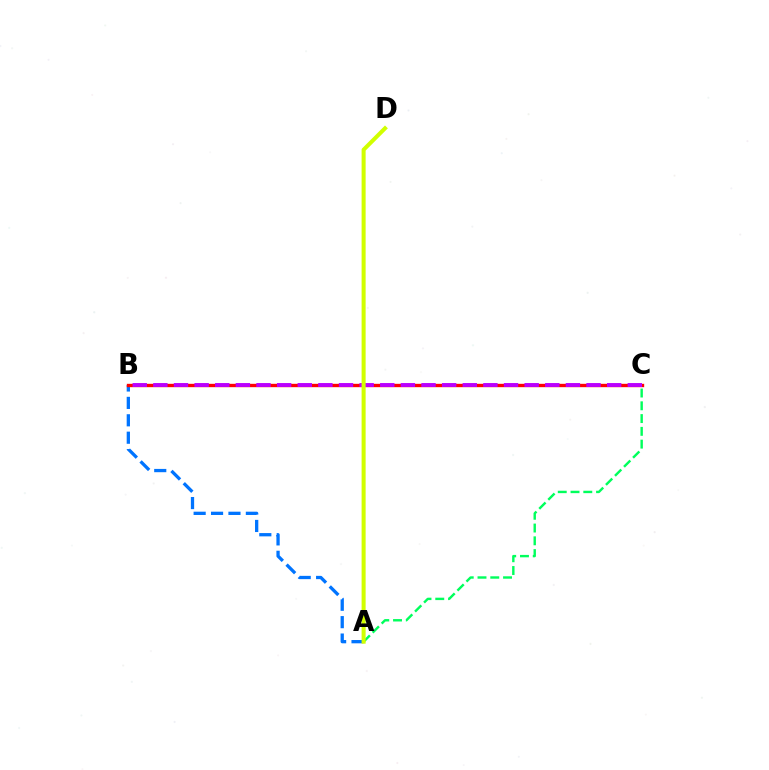{('A', 'B'): [{'color': '#0074ff', 'line_style': 'dashed', 'thickness': 2.37}], ('A', 'C'): [{'color': '#00ff5c', 'line_style': 'dashed', 'thickness': 1.74}], ('B', 'C'): [{'color': '#ff0000', 'line_style': 'solid', 'thickness': 2.42}, {'color': '#b900ff', 'line_style': 'dashed', 'thickness': 2.8}], ('A', 'D'): [{'color': '#d1ff00', 'line_style': 'solid', 'thickness': 2.91}]}